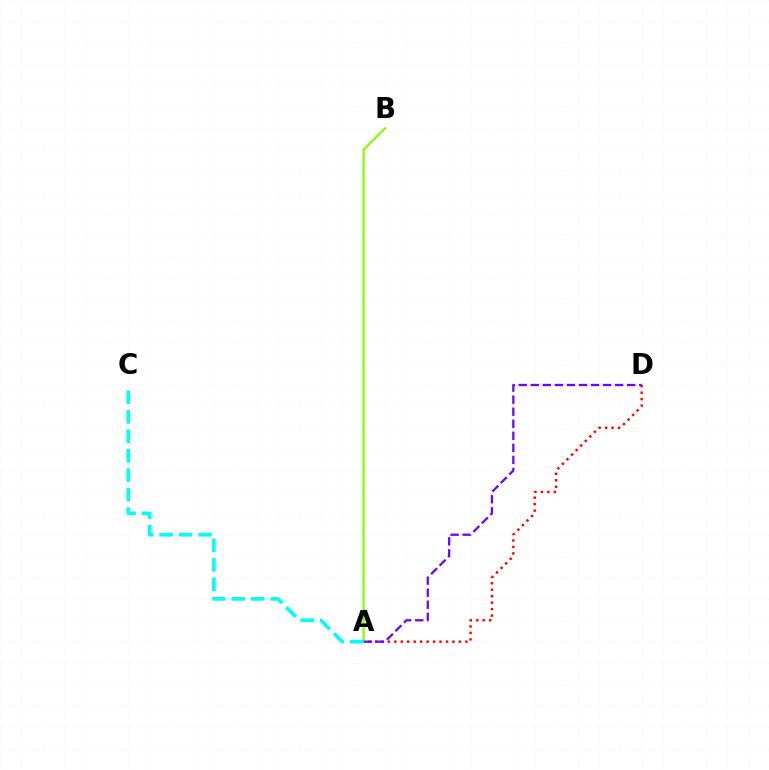{('A', 'D'): [{'color': '#ff0000', 'line_style': 'dotted', 'thickness': 1.75}, {'color': '#7200ff', 'line_style': 'dashed', 'thickness': 1.64}], ('A', 'B'): [{'color': '#84ff00', 'line_style': 'solid', 'thickness': 1.61}], ('A', 'C'): [{'color': '#00fff6', 'line_style': 'dashed', 'thickness': 2.65}]}